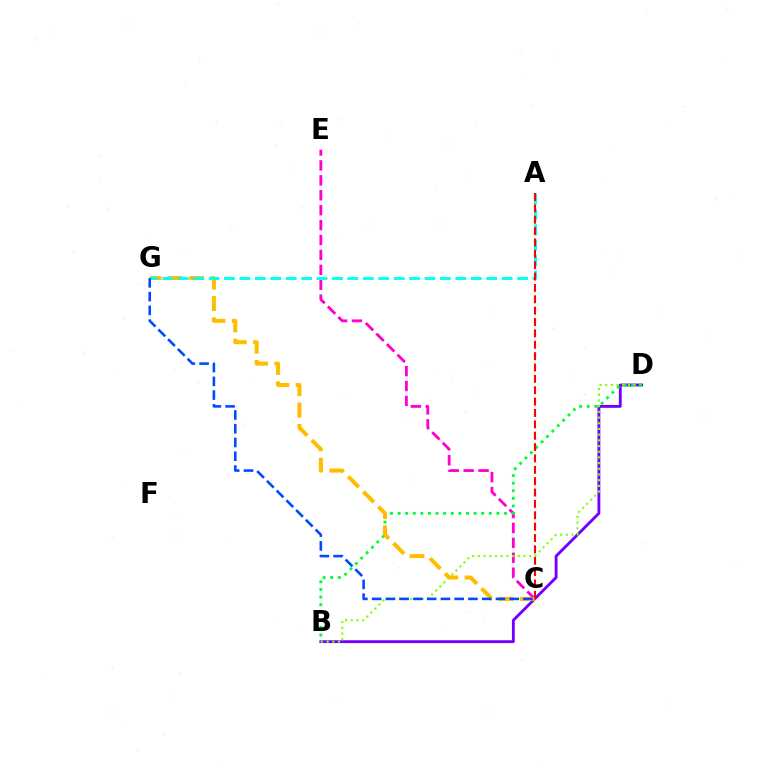{('C', 'E'): [{'color': '#ff00cf', 'line_style': 'dashed', 'thickness': 2.03}], ('B', 'D'): [{'color': '#7200ff', 'line_style': 'solid', 'thickness': 2.05}, {'color': '#84ff00', 'line_style': 'dotted', 'thickness': 1.55}, {'color': '#00ff39', 'line_style': 'dotted', 'thickness': 2.07}], ('C', 'G'): [{'color': '#ffbd00', 'line_style': 'dashed', 'thickness': 2.9}, {'color': '#004bff', 'line_style': 'dashed', 'thickness': 1.87}], ('A', 'G'): [{'color': '#00fff6', 'line_style': 'dashed', 'thickness': 2.1}], ('A', 'C'): [{'color': '#ff0000', 'line_style': 'dashed', 'thickness': 1.54}]}